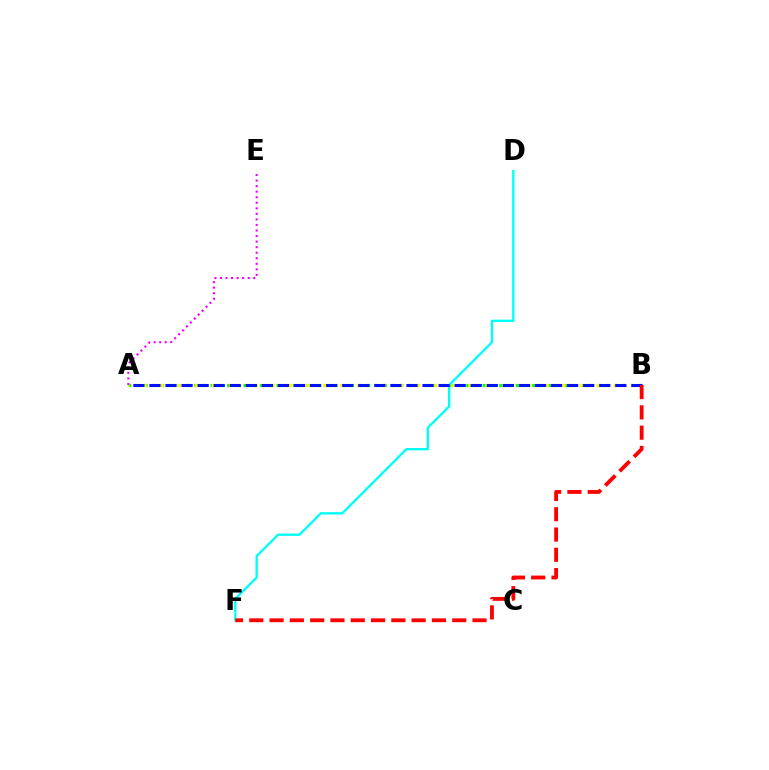{('A', 'B'): [{'color': '#08ff00', 'line_style': 'dotted', 'thickness': 2.24}, {'color': '#fcf500', 'line_style': 'dotted', 'thickness': 2.32}, {'color': '#0010ff', 'line_style': 'dashed', 'thickness': 2.18}], ('A', 'E'): [{'color': '#ee00ff', 'line_style': 'dotted', 'thickness': 1.51}], ('D', 'F'): [{'color': '#00fff6', 'line_style': 'solid', 'thickness': 1.69}], ('B', 'F'): [{'color': '#ff0000', 'line_style': 'dashed', 'thickness': 2.76}]}